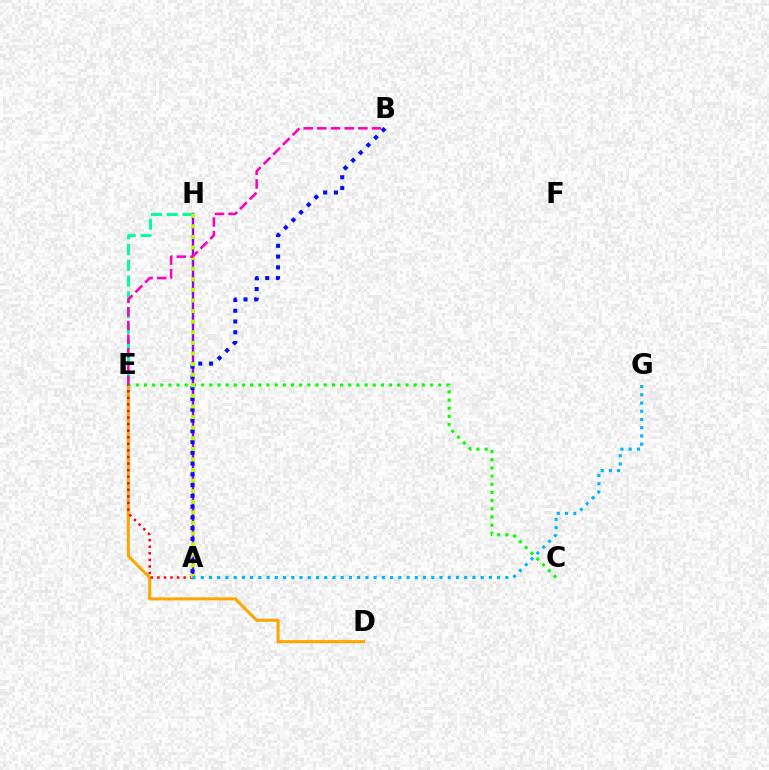{('D', 'E'): [{'color': '#ffa500', 'line_style': 'solid', 'thickness': 2.2}], ('A', 'E'): [{'color': '#ff0000', 'line_style': 'dotted', 'thickness': 1.79}], ('A', 'H'): [{'color': '#9b00ff', 'line_style': 'solid', 'thickness': 1.74}, {'color': '#b3ff00', 'line_style': 'dotted', 'thickness': 2.88}], ('A', 'B'): [{'color': '#0010ff', 'line_style': 'dotted', 'thickness': 2.93}], ('C', 'E'): [{'color': '#08ff00', 'line_style': 'dotted', 'thickness': 2.22}], ('E', 'H'): [{'color': '#00ff9d', 'line_style': 'dashed', 'thickness': 2.14}], ('B', 'E'): [{'color': '#ff00bd', 'line_style': 'dashed', 'thickness': 1.86}], ('A', 'G'): [{'color': '#00b5ff', 'line_style': 'dotted', 'thickness': 2.24}]}